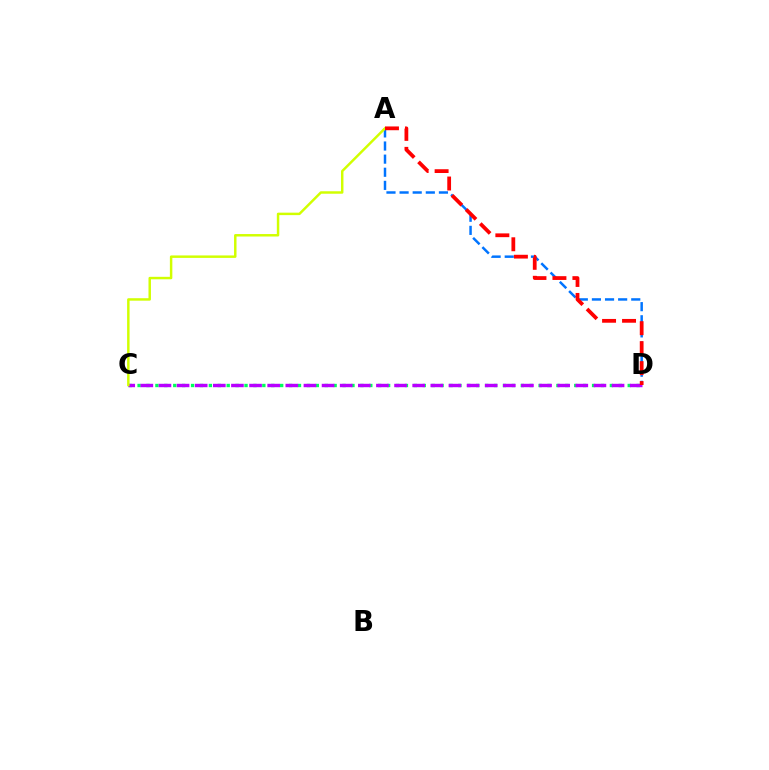{('A', 'D'): [{'color': '#0074ff', 'line_style': 'dashed', 'thickness': 1.78}, {'color': '#ff0000', 'line_style': 'dashed', 'thickness': 2.71}], ('C', 'D'): [{'color': '#00ff5c', 'line_style': 'dotted', 'thickness': 2.42}, {'color': '#b900ff', 'line_style': 'dashed', 'thickness': 2.46}], ('A', 'C'): [{'color': '#d1ff00', 'line_style': 'solid', 'thickness': 1.77}]}